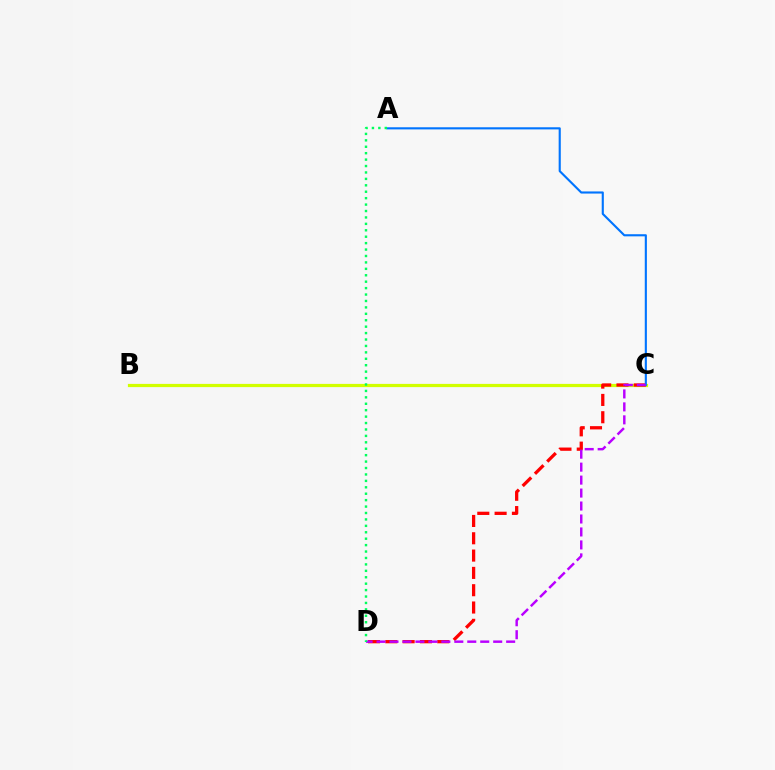{('B', 'C'): [{'color': '#d1ff00', 'line_style': 'solid', 'thickness': 2.31}], ('C', 'D'): [{'color': '#ff0000', 'line_style': 'dashed', 'thickness': 2.35}, {'color': '#b900ff', 'line_style': 'dashed', 'thickness': 1.76}], ('A', 'C'): [{'color': '#0074ff', 'line_style': 'solid', 'thickness': 1.53}], ('A', 'D'): [{'color': '#00ff5c', 'line_style': 'dotted', 'thickness': 1.75}]}